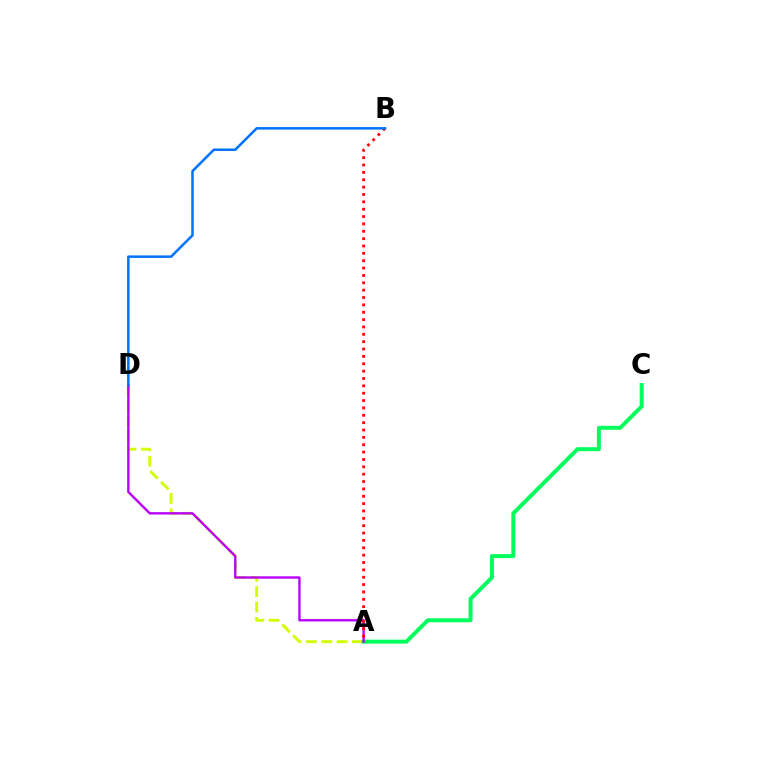{('A', 'D'): [{'color': '#d1ff00', 'line_style': 'dashed', 'thickness': 2.09}, {'color': '#b900ff', 'line_style': 'solid', 'thickness': 1.71}], ('A', 'C'): [{'color': '#00ff5c', 'line_style': 'solid', 'thickness': 2.87}], ('A', 'B'): [{'color': '#ff0000', 'line_style': 'dotted', 'thickness': 2.0}], ('B', 'D'): [{'color': '#0074ff', 'line_style': 'solid', 'thickness': 1.82}]}